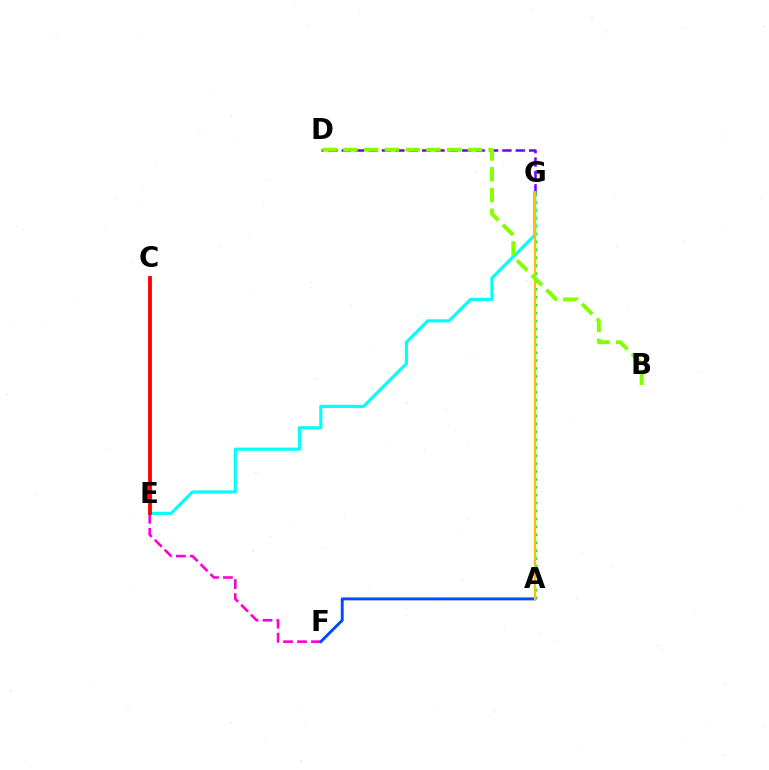{('A', 'G'): [{'color': '#00ff39', 'line_style': 'dotted', 'thickness': 2.15}, {'color': '#ffbd00', 'line_style': 'solid', 'thickness': 1.6}], ('E', 'F'): [{'color': '#ff00cf', 'line_style': 'dashed', 'thickness': 1.9}], ('D', 'G'): [{'color': '#7200ff', 'line_style': 'dashed', 'thickness': 1.82}], ('E', 'G'): [{'color': '#00fff6', 'line_style': 'solid', 'thickness': 2.26}], ('A', 'F'): [{'color': '#004bff', 'line_style': 'solid', 'thickness': 2.1}], ('C', 'E'): [{'color': '#ff0000', 'line_style': 'solid', 'thickness': 2.75}], ('B', 'D'): [{'color': '#84ff00', 'line_style': 'dashed', 'thickness': 2.82}]}